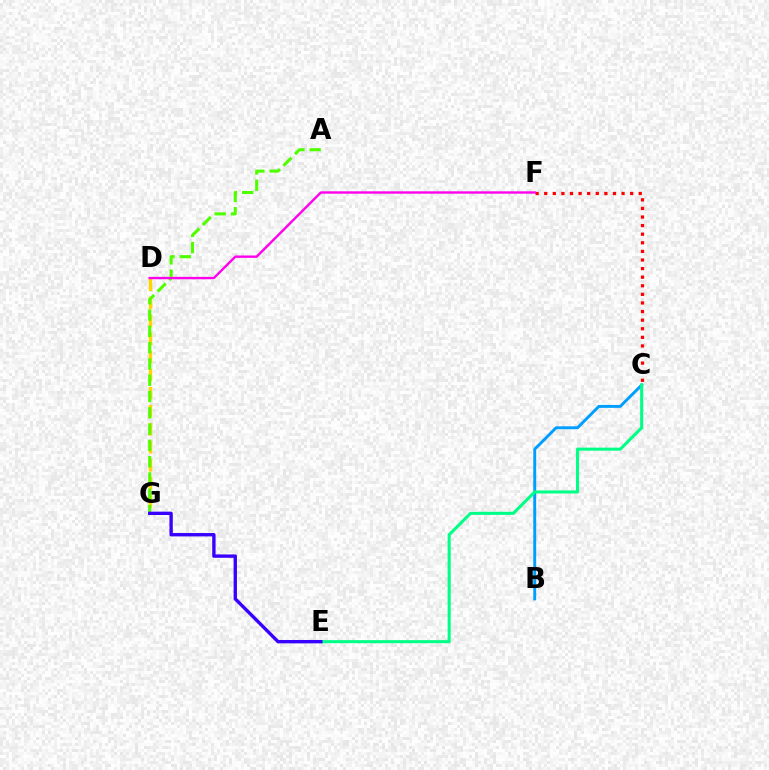{('B', 'C'): [{'color': '#009eff', 'line_style': 'solid', 'thickness': 2.11}], ('C', 'E'): [{'color': '#00ff86', 'line_style': 'solid', 'thickness': 2.21}], ('D', 'G'): [{'color': '#ffd500', 'line_style': 'dashed', 'thickness': 2.45}], ('A', 'G'): [{'color': '#4fff00', 'line_style': 'dashed', 'thickness': 2.21}], ('C', 'F'): [{'color': '#ff0000', 'line_style': 'dotted', 'thickness': 2.33}], ('E', 'G'): [{'color': '#3700ff', 'line_style': 'solid', 'thickness': 2.42}], ('D', 'F'): [{'color': '#ff00ed', 'line_style': 'solid', 'thickness': 1.71}]}